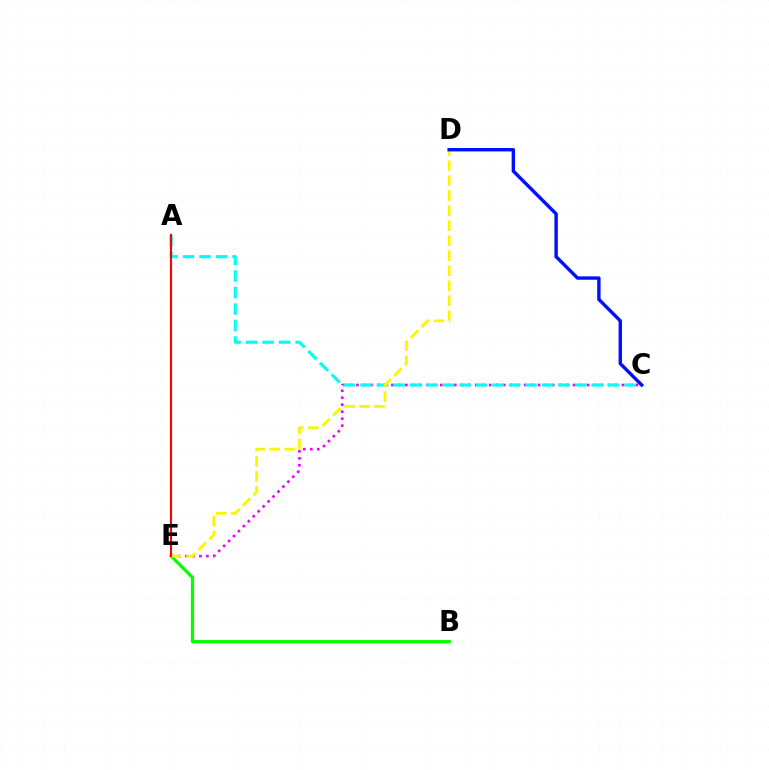{('C', 'E'): [{'color': '#ee00ff', 'line_style': 'dotted', 'thickness': 1.9}], ('B', 'E'): [{'color': '#08ff00', 'line_style': 'solid', 'thickness': 2.34}], ('A', 'C'): [{'color': '#00fff6', 'line_style': 'dashed', 'thickness': 2.24}], ('D', 'E'): [{'color': '#fcf500', 'line_style': 'dashed', 'thickness': 2.04}], ('C', 'D'): [{'color': '#0010ff', 'line_style': 'solid', 'thickness': 2.45}], ('A', 'E'): [{'color': '#ff0000', 'line_style': 'solid', 'thickness': 1.53}]}